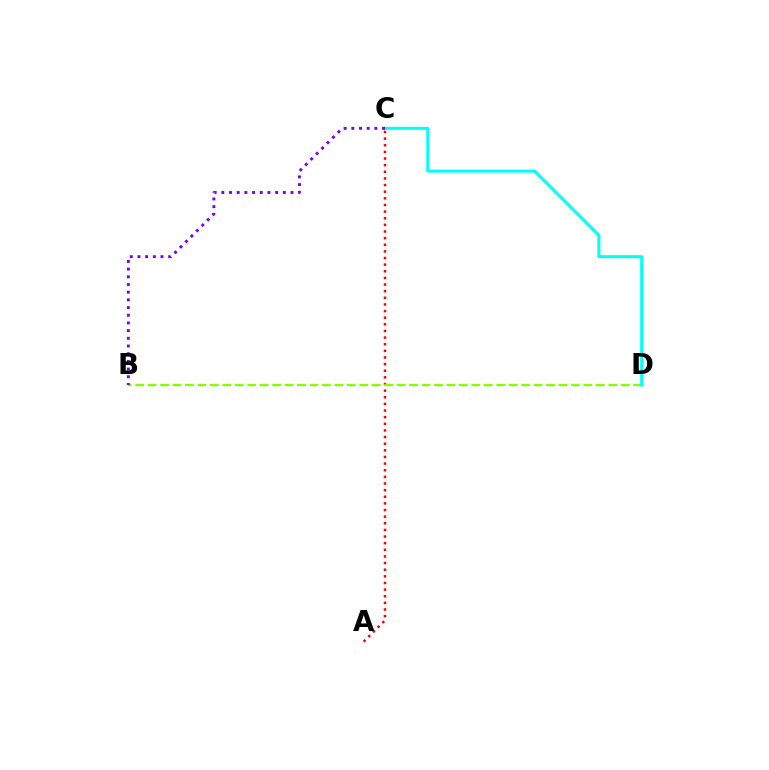{('A', 'C'): [{'color': '#ff0000', 'line_style': 'dotted', 'thickness': 1.8}], ('B', 'D'): [{'color': '#84ff00', 'line_style': 'dashed', 'thickness': 1.69}], ('C', 'D'): [{'color': '#00fff6', 'line_style': 'solid', 'thickness': 2.17}], ('B', 'C'): [{'color': '#7200ff', 'line_style': 'dotted', 'thickness': 2.09}]}